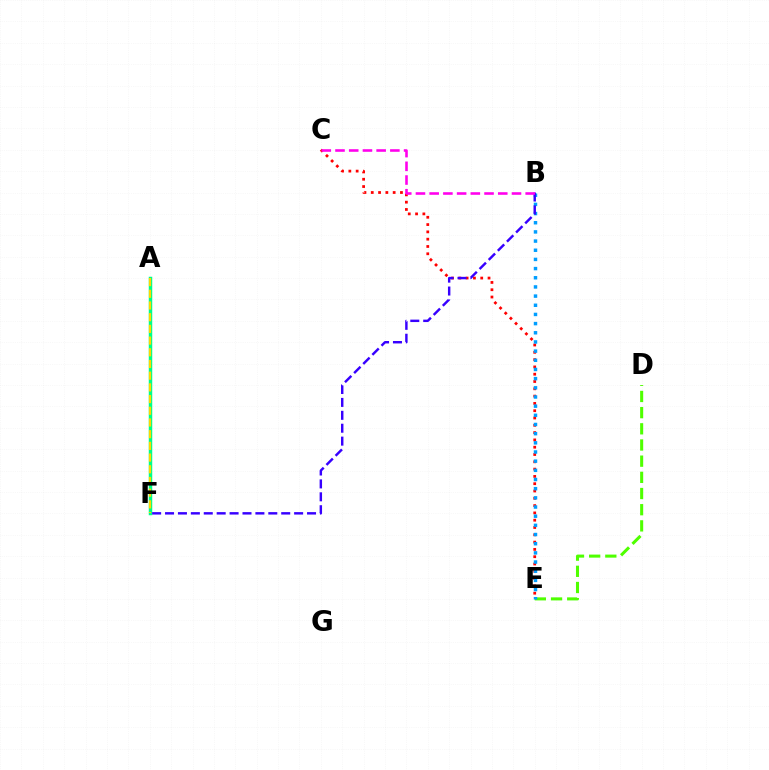{('A', 'F'): [{'color': '#00ff86', 'line_style': 'solid', 'thickness': 2.5}, {'color': '#ffd500', 'line_style': 'dashed', 'thickness': 1.59}], ('D', 'E'): [{'color': '#4fff00', 'line_style': 'dashed', 'thickness': 2.2}], ('C', 'E'): [{'color': '#ff0000', 'line_style': 'dotted', 'thickness': 1.98}], ('B', 'E'): [{'color': '#009eff', 'line_style': 'dotted', 'thickness': 2.49}], ('B', 'F'): [{'color': '#3700ff', 'line_style': 'dashed', 'thickness': 1.75}], ('B', 'C'): [{'color': '#ff00ed', 'line_style': 'dashed', 'thickness': 1.86}]}